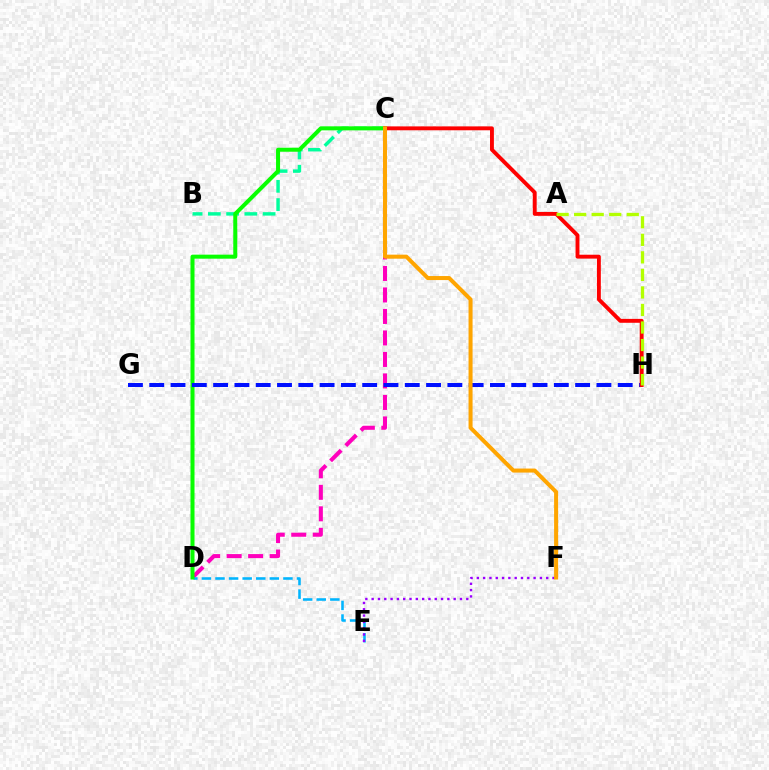{('C', 'D'): [{'color': '#ff00bd', 'line_style': 'dashed', 'thickness': 2.92}, {'color': '#08ff00', 'line_style': 'solid', 'thickness': 2.89}], ('B', 'C'): [{'color': '#00ff9d', 'line_style': 'dashed', 'thickness': 2.48}], ('D', 'E'): [{'color': '#00b5ff', 'line_style': 'dashed', 'thickness': 1.85}], ('E', 'F'): [{'color': '#9b00ff', 'line_style': 'dotted', 'thickness': 1.71}], ('G', 'H'): [{'color': '#0010ff', 'line_style': 'dashed', 'thickness': 2.89}], ('C', 'H'): [{'color': '#ff0000', 'line_style': 'solid', 'thickness': 2.8}], ('C', 'F'): [{'color': '#ffa500', 'line_style': 'solid', 'thickness': 2.9}], ('A', 'H'): [{'color': '#b3ff00', 'line_style': 'dashed', 'thickness': 2.38}]}